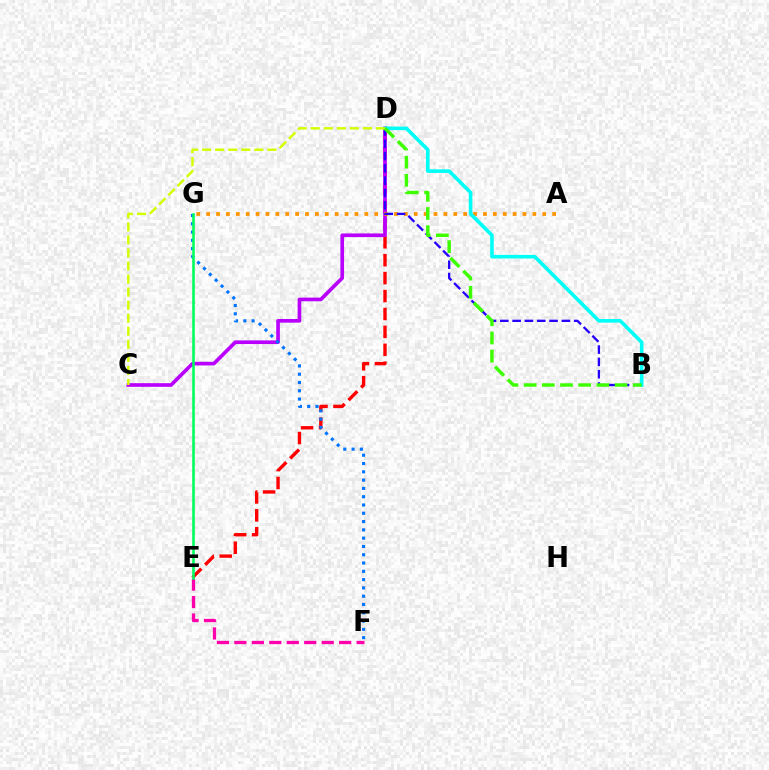{('D', 'E'): [{'color': '#ff0000', 'line_style': 'dashed', 'thickness': 2.43}], ('C', 'D'): [{'color': '#b900ff', 'line_style': 'solid', 'thickness': 2.64}, {'color': '#d1ff00', 'line_style': 'dashed', 'thickness': 1.77}], ('A', 'G'): [{'color': '#ff9400', 'line_style': 'dotted', 'thickness': 2.69}], ('F', 'G'): [{'color': '#0074ff', 'line_style': 'dotted', 'thickness': 2.25}], ('E', 'F'): [{'color': '#ff00ac', 'line_style': 'dashed', 'thickness': 2.37}], ('B', 'D'): [{'color': '#2500ff', 'line_style': 'dashed', 'thickness': 1.67}, {'color': '#00fff6', 'line_style': 'solid', 'thickness': 2.59}, {'color': '#3dff00', 'line_style': 'dashed', 'thickness': 2.47}], ('E', 'G'): [{'color': '#00ff5c', 'line_style': 'solid', 'thickness': 1.86}]}